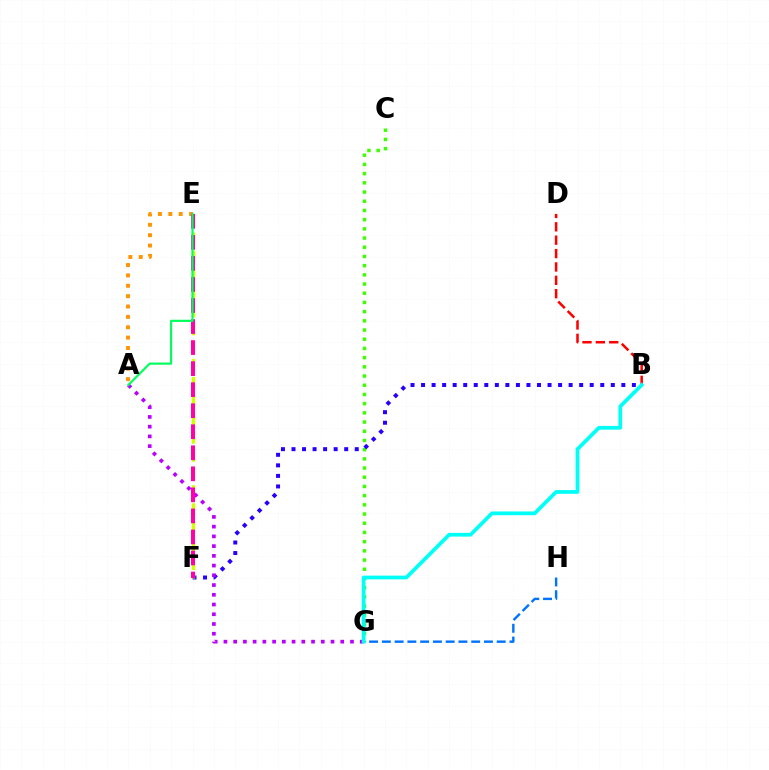{('A', 'E'): [{'color': '#ff9400', 'line_style': 'dotted', 'thickness': 2.82}, {'color': '#00ff5c', 'line_style': 'solid', 'thickness': 1.56}], ('C', 'G'): [{'color': '#3dff00', 'line_style': 'dotted', 'thickness': 2.5}], ('B', 'F'): [{'color': '#2500ff', 'line_style': 'dotted', 'thickness': 2.86}], ('E', 'F'): [{'color': '#d1ff00', 'line_style': 'dashed', 'thickness': 2.45}, {'color': '#ff00ac', 'line_style': 'dashed', 'thickness': 2.86}], ('A', 'G'): [{'color': '#b900ff', 'line_style': 'dotted', 'thickness': 2.65}], ('G', 'H'): [{'color': '#0074ff', 'line_style': 'dashed', 'thickness': 1.73}], ('B', 'D'): [{'color': '#ff0000', 'line_style': 'dashed', 'thickness': 1.82}], ('B', 'G'): [{'color': '#00fff6', 'line_style': 'solid', 'thickness': 2.7}]}